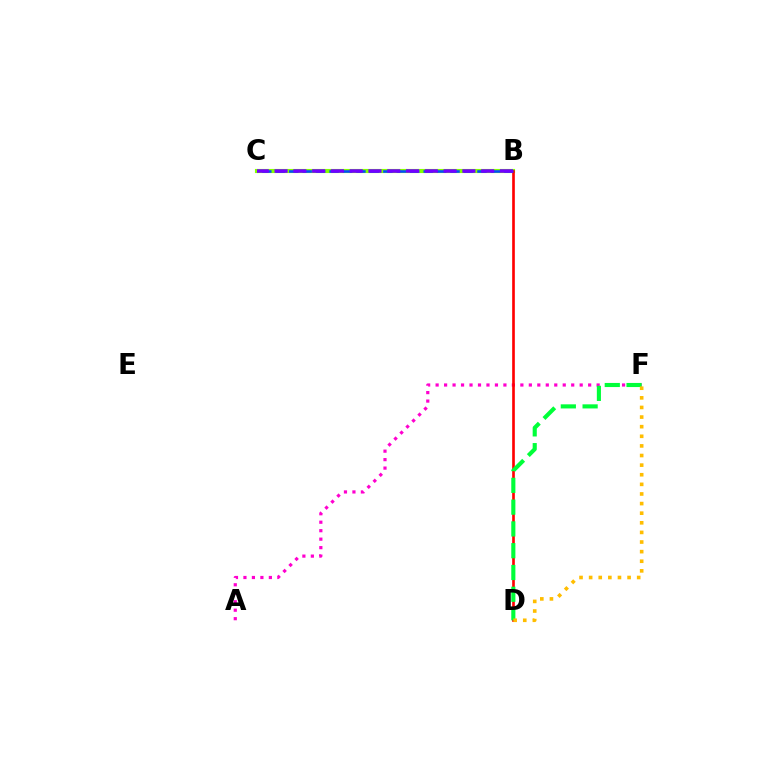{('B', 'C'): [{'color': '#00fff6', 'line_style': 'dotted', 'thickness': 2.75}, {'color': '#84ff00', 'line_style': 'solid', 'thickness': 2.97}, {'color': '#004bff', 'line_style': 'dashed', 'thickness': 1.83}, {'color': '#7200ff', 'line_style': 'dashed', 'thickness': 2.55}], ('A', 'F'): [{'color': '#ff00cf', 'line_style': 'dotted', 'thickness': 2.3}], ('B', 'D'): [{'color': '#ff0000', 'line_style': 'solid', 'thickness': 1.91}], ('D', 'F'): [{'color': '#00ff39', 'line_style': 'dashed', 'thickness': 2.96}, {'color': '#ffbd00', 'line_style': 'dotted', 'thickness': 2.61}]}